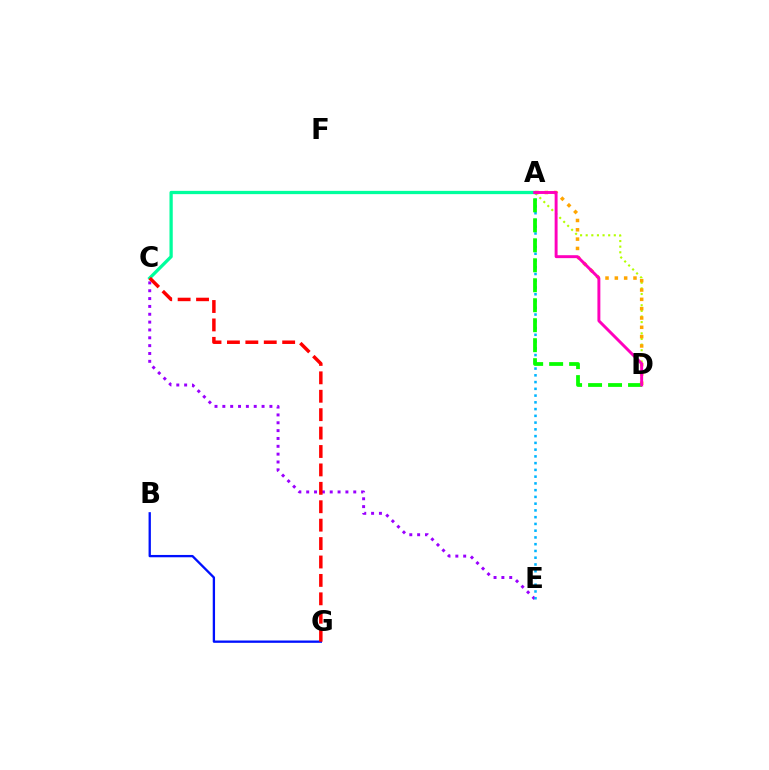{('A', 'D'): [{'color': '#b3ff00', 'line_style': 'dotted', 'thickness': 1.53}, {'color': '#ffa500', 'line_style': 'dotted', 'thickness': 2.53}, {'color': '#08ff00', 'line_style': 'dashed', 'thickness': 2.71}, {'color': '#ff00bd', 'line_style': 'solid', 'thickness': 2.11}], ('A', 'C'): [{'color': '#00ff9d', 'line_style': 'solid', 'thickness': 2.36}], ('C', 'E'): [{'color': '#9b00ff', 'line_style': 'dotted', 'thickness': 2.13}], ('B', 'G'): [{'color': '#0010ff', 'line_style': 'solid', 'thickness': 1.67}], ('A', 'E'): [{'color': '#00b5ff', 'line_style': 'dotted', 'thickness': 1.84}], ('C', 'G'): [{'color': '#ff0000', 'line_style': 'dashed', 'thickness': 2.5}]}